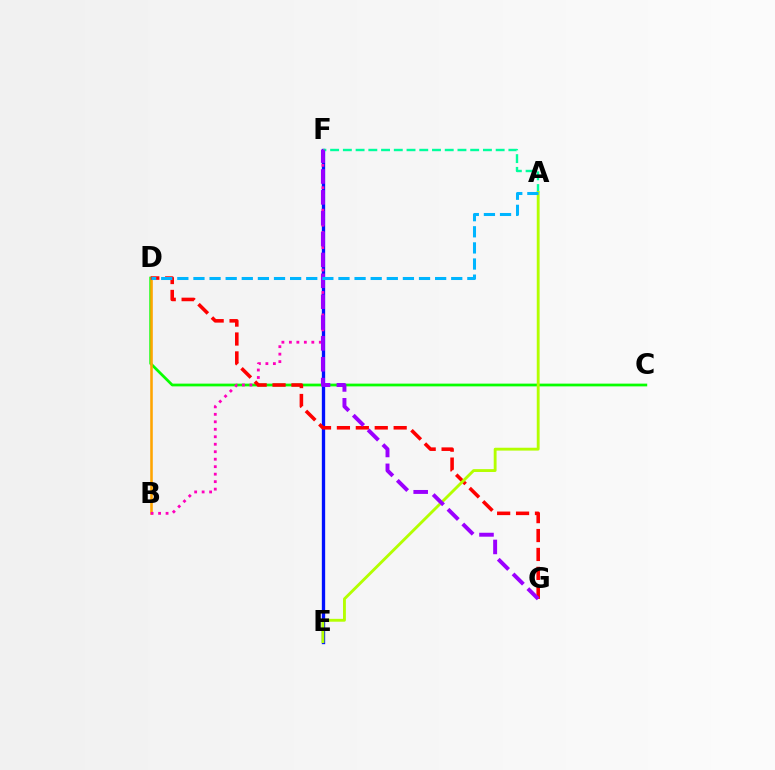{('C', 'D'): [{'color': '#08ff00', 'line_style': 'solid', 'thickness': 1.98}], ('E', 'F'): [{'color': '#0010ff', 'line_style': 'solid', 'thickness': 2.4}], ('B', 'D'): [{'color': '#ffa500', 'line_style': 'solid', 'thickness': 1.85}], ('A', 'F'): [{'color': '#00ff9d', 'line_style': 'dashed', 'thickness': 1.73}], ('B', 'F'): [{'color': '#ff00bd', 'line_style': 'dotted', 'thickness': 2.03}], ('D', 'G'): [{'color': '#ff0000', 'line_style': 'dashed', 'thickness': 2.57}], ('A', 'E'): [{'color': '#b3ff00', 'line_style': 'solid', 'thickness': 2.06}], ('F', 'G'): [{'color': '#9b00ff', 'line_style': 'dashed', 'thickness': 2.83}], ('A', 'D'): [{'color': '#00b5ff', 'line_style': 'dashed', 'thickness': 2.19}]}